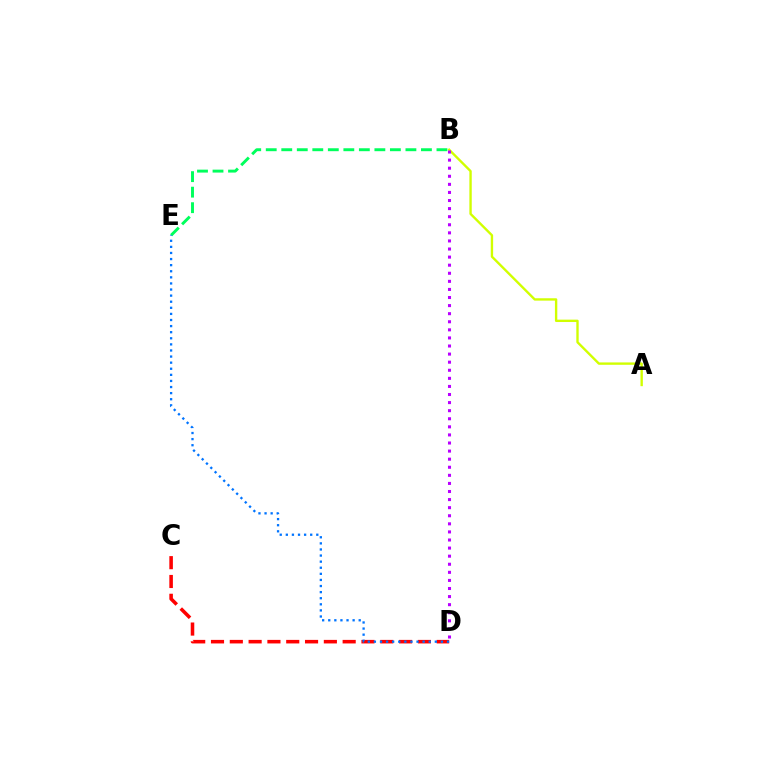{('B', 'E'): [{'color': '#00ff5c', 'line_style': 'dashed', 'thickness': 2.11}], ('C', 'D'): [{'color': '#ff0000', 'line_style': 'dashed', 'thickness': 2.56}], ('D', 'E'): [{'color': '#0074ff', 'line_style': 'dotted', 'thickness': 1.66}], ('A', 'B'): [{'color': '#d1ff00', 'line_style': 'solid', 'thickness': 1.71}], ('B', 'D'): [{'color': '#b900ff', 'line_style': 'dotted', 'thickness': 2.2}]}